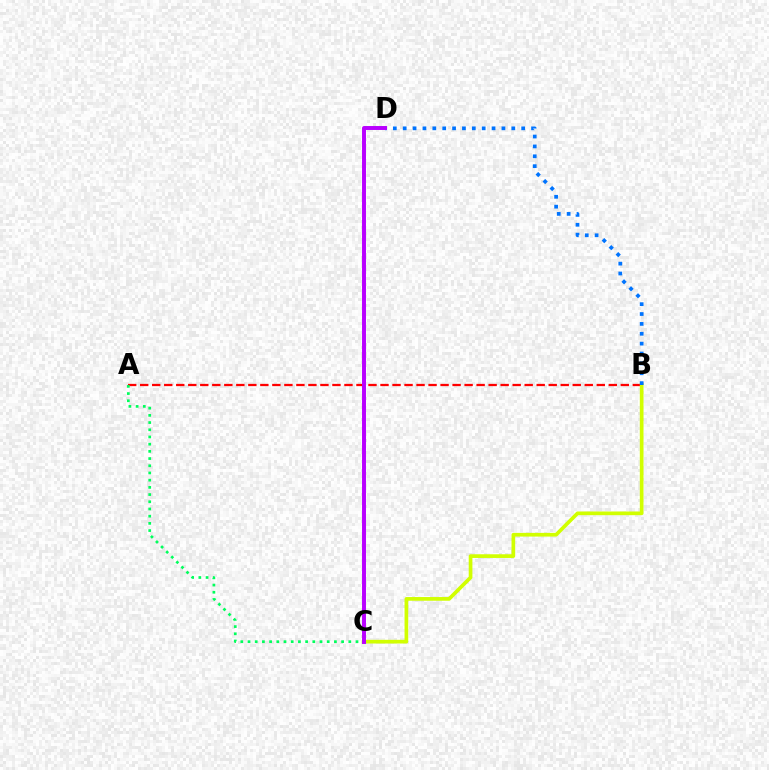{('A', 'B'): [{'color': '#ff0000', 'line_style': 'dashed', 'thickness': 1.63}], ('A', 'C'): [{'color': '#00ff5c', 'line_style': 'dotted', 'thickness': 1.96}], ('B', 'C'): [{'color': '#d1ff00', 'line_style': 'solid', 'thickness': 2.66}], ('B', 'D'): [{'color': '#0074ff', 'line_style': 'dotted', 'thickness': 2.68}], ('C', 'D'): [{'color': '#b900ff', 'line_style': 'solid', 'thickness': 2.84}]}